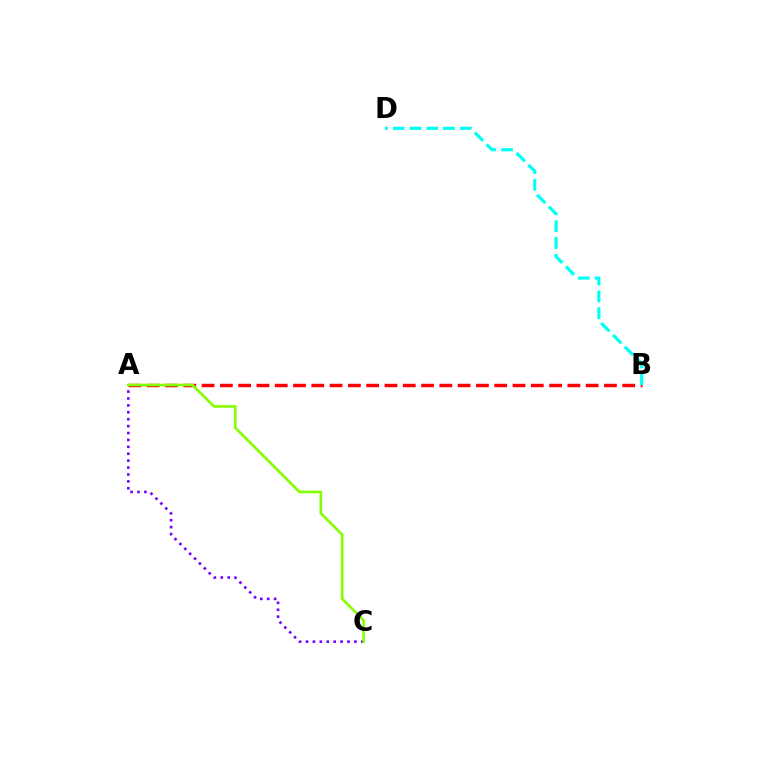{('A', 'C'): [{'color': '#7200ff', 'line_style': 'dotted', 'thickness': 1.88}, {'color': '#84ff00', 'line_style': 'solid', 'thickness': 1.89}], ('A', 'B'): [{'color': '#ff0000', 'line_style': 'dashed', 'thickness': 2.48}], ('B', 'D'): [{'color': '#00fff6', 'line_style': 'dashed', 'thickness': 2.27}]}